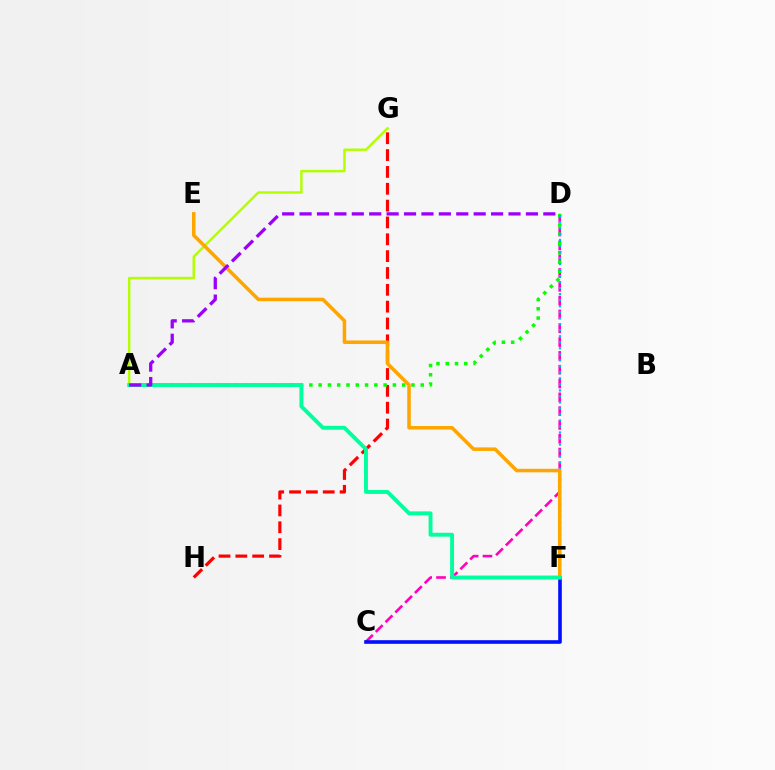{('G', 'H'): [{'color': '#ff0000', 'line_style': 'dashed', 'thickness': 2.29}], ('C', 'D'): [{'color': '#ff00bd', 'line_style': 'dashed', 'thickness': 1.88}], ('A', 'D'): [{'color': '#08ff00', 'line_style': 'dotted', 'thickness': 2.52}, {'color': '#9b00ff', 'line_style': 'dashed', 'thickness': 2.37}], ('A', 'G'): [{'color': '#b3ff00', 'line_style': 'solid', 'thickness': 1.76}], ('C', 'F'): [{'color': '#0010ff', 'line_style': 'solid', 'thickness': 2.6}], ('D', 'F'): [{'color': '#00b5ff', 'line_style': 'dotted', 'thickness': 1.63}], ('E', 'F'): [{'color': '#ffa500', 'line_style': 'solid', 'thickness': 2.54}], ('A', 'F'): [{'color': '#00ff9d', 'line_style': 'solid', 'thickness': 2.81}]}